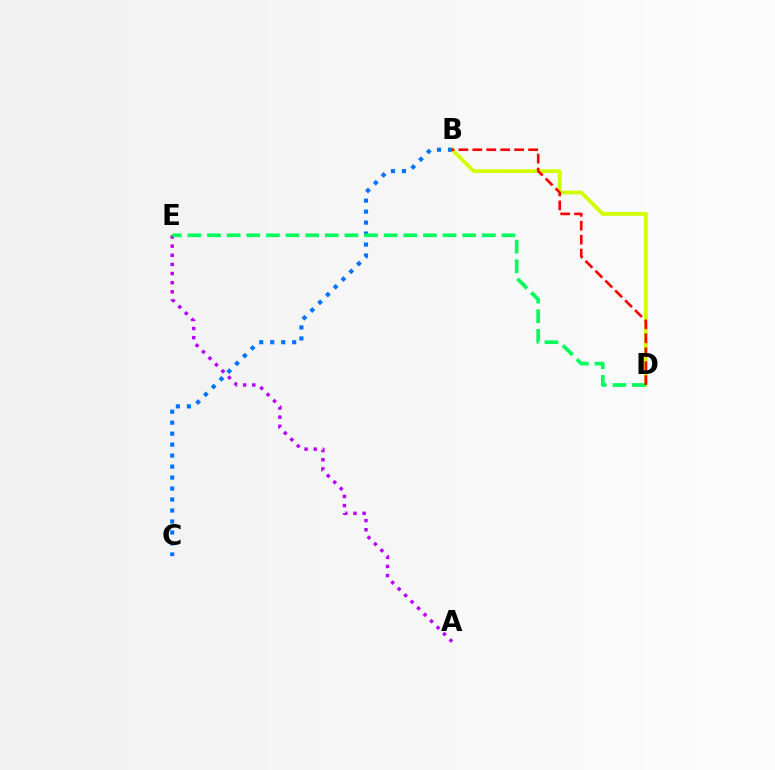{('B', 'D'): [{'color': '#d1ff00', 'line_style': 'solid', 'thickness': 2.73}, {'color': '#ff0000', 'line_style': 'dashed', 'thickness': 1.89}], ('A', 'E'): [{'color': '#b900ff', 'line_style': 'dotted', 'thickness': 2.48}], ('B', 'C'): [{'color': '#0074ff', 'line_style': 'dotted', 'thickness': 2.98}], ('D', 'E'): [{'color': '#00ff5c', 'line_style': 'dashed', 'thickness': 2.67}]}